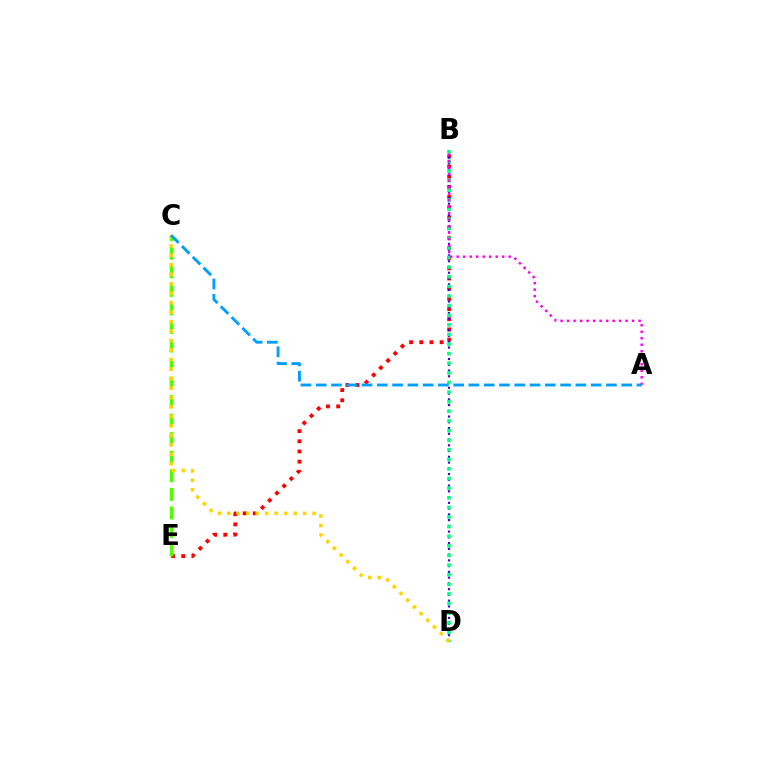{('B', 'E'): [{'color': '#ff0000', 'line_style': 'dotted', 'thickness': 2.77}], ('B', 'D'): [{'color': '#3700ff', 'line_style': 'dotted', 'thickness': 1.56}, {'color': '#00ff86', 'line_style': 'dotted', 'thickness': 2.61}], ('C', 'E'): [{'color': '#4fff00', 'line_style': 'dashed', 'thickness': 2.52}], ('C', 'D'): [{'color': '#ffd500', 'line_style': 'dotted', 'thickness': 2.57}], ('A', 'B'): [{'color': '#ff00ed', 'line_style': 'dotted', 'thickness': 1.77}], ('A', 'C'): [{'color': '#009eff', 'line_style': 'dashed', 'thickness': 2.07}]}